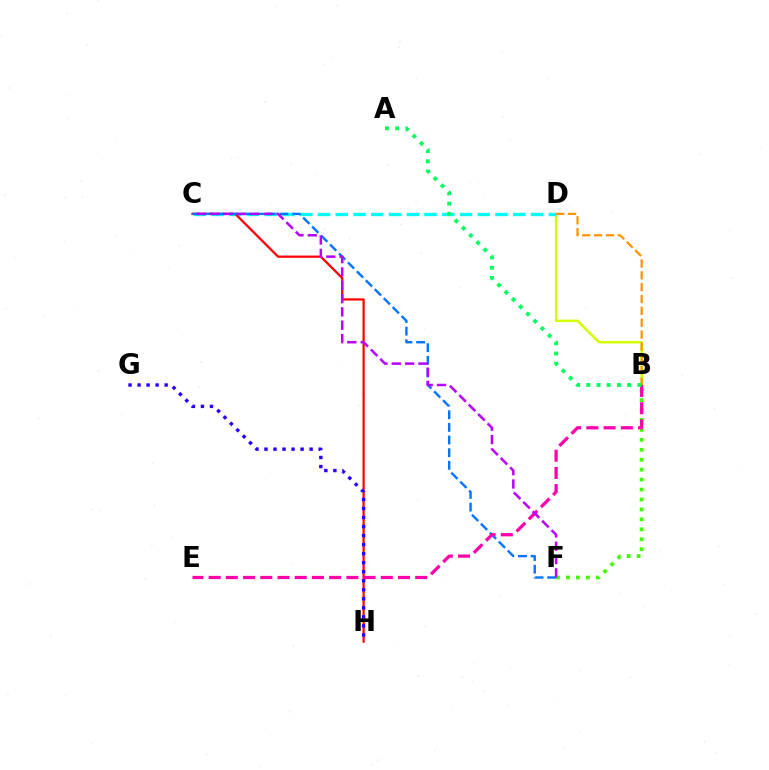{('B', 'D'): [{'color': '#d1ff00', 'line_style': 'solid', 'thickness': 1.78}, {'color': '#ff9400', 'line_style': 'dashed', 'thickness': 1.61}], ('C', 'D'): [{'color': '#00fff6', 'line_style': 'dashed', 'thickness': 2.41}], ('B', 'F'): [{'color': '#3dff00', 'line_style': 'dotted', 'thickness': 2.7}], ('C', 'H'): [{'color': '#ff0000', 'line_style': 'solid', 'thickness': 1.61}], ('C', 'F'): [{'color': '#0074ff', 'line_style': 'dashed', 'thickness': 1.72}, {'color': '#b900ff', 'line_style': 'dashed', 'thickness': 1.81}], ('G', 'H'): [{'color': '#2500ff', 'line_style': 'dotted', 'thickness': 2.45}], ('B', 'E'): [{'color': '#ff00ac', 'line_style': 'dashed', 'thickness': 2.34}], ('A', 'B'): [{'color': '#00ff5c', 'line_style': 'dotted', 'thickness': 2.78}]}